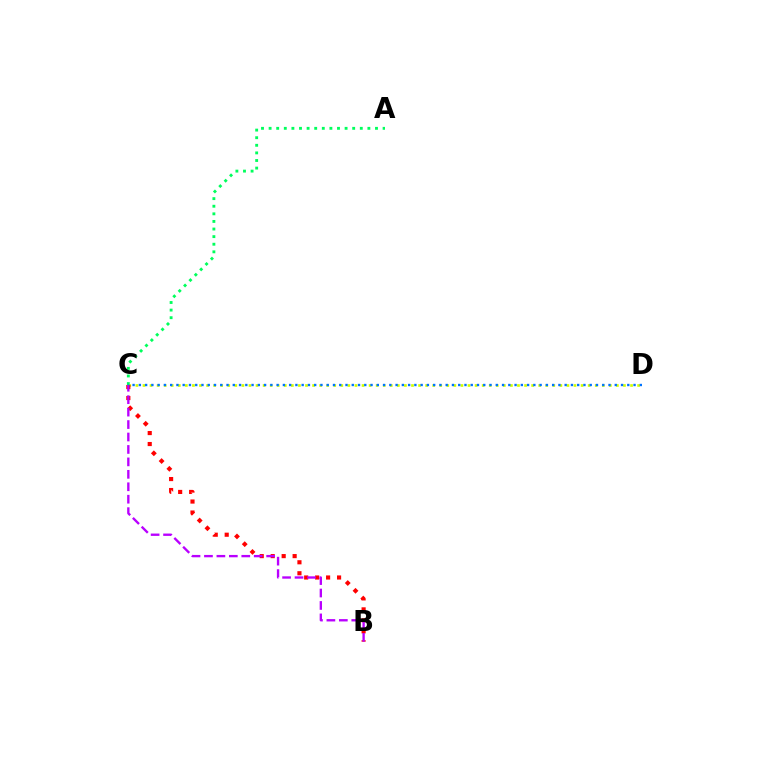{('C', 'D'): [{'color': '#d1ff00', 'line_style': 'dotted', 'thickness': 1.92}, {'color': '#0074ff', 'line_style': 'dotted', 'thickness': 1.7}], ('A', 'C'): [{'color': '#00ff5c', 'line_style': 'dotted', 'thickness': 2.06}], ('B', 'C'): [{'color': '#ff0000', 'line_style': 'dotted', 'thickness': 2.98}, {'color': '#b900ff', 'line_style': 'dashed', 'thickness': 1.69}]}